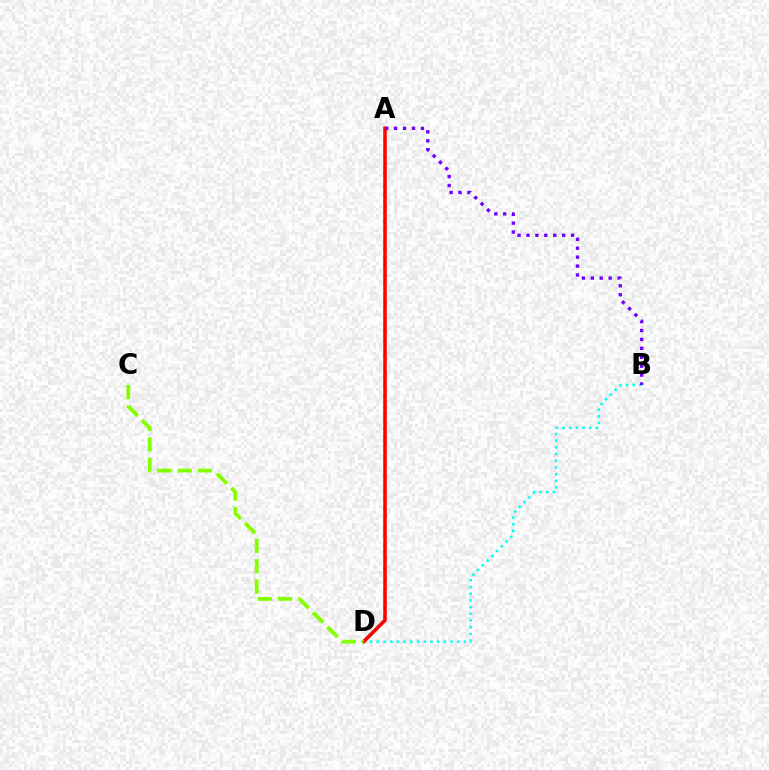{('B', 'D'): [{'color': '#00fff6', 'line_style': 'dotted', 'thickness': 1.82}], ('A', 'D'): [{'color': '#ff0000', 'line_style': 'solid', 'thickness': 2.56}], ('C', 'D'): [{'color': '#84ff00', 'line_style': 'dashed', 'thickness': 2.77}], ('A', 'B'): [{'color': '#7200ff', 'line_style': 'dotted', 'thickness': 2.43}]}